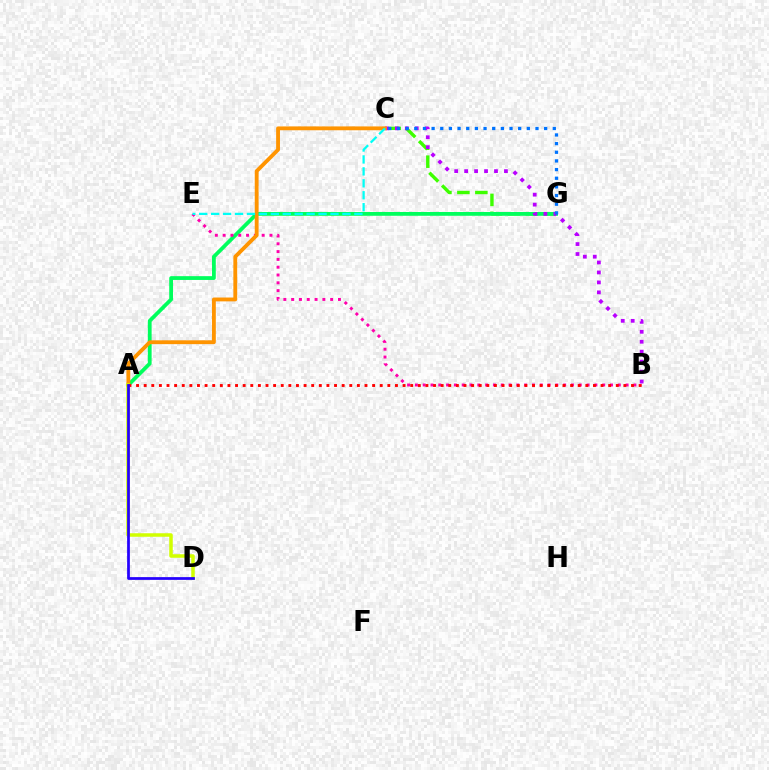{('C', 'G'): [{'color': '#3dff00', 'line_style': 'dashed', 'thickness': 2.44}, {'color': '#0074ff', 'line_style': 'dotted', 'thickness': 2.35}], ('A', 'G'): [{'color': '#00ff5c', 'line_style': 'solid', 'thickness': 2.73}], ('B', 'E'): [{'color': '#ff00ac', 'line_style': 'dotted', 'thickness': 2.12}], ('B', 'C'): [{'color': '#b900ff', 'line_style': 'dotted', 'thickness': 2.7}], ('A', 'C'): [{'color': '#ff9400', 'line_style': 'solid', 'thickness': 2.77}], ('A', 'D'): [{'color': '#d1ff00', 'line_style': 'solid', 'thickness': 2.52}, {'color': '#2500ff', 'line_style': 'solid', 'thickness': 1.97}], ('C', 'E'): [{'color': '#00fff6', 'line_style': 'dashed', 'thickness': 1.62}], ('A', 'B'): [{'color': '#ff0000', 'line_style': 'dotted', 'thickness': 2.07}]}